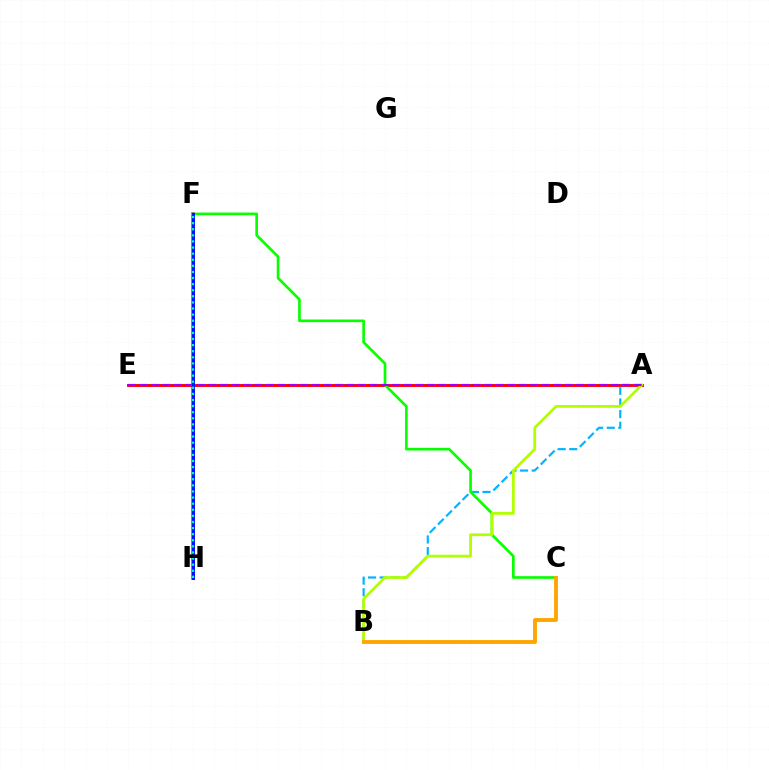{('F', 'H'): [{'color': '#ff00bd', 'line_style': 'solid', 'thickness': 2.57}, {'color': '#0010ff', 'line_style': 'solid', 'thickness': 2.16}, {'color': '#00ff9d', 'line_style': 'dotted', 'thickness': 1.66}], ('A', 'E'): [{'color': '#ff0000', 'line_style': 'solid', 'thickness': 2.1}, {'color': '#9b00ff', 'line_style': 'dashed', 'thickness': 1.56}], ('A', 'B'): [{'color': '#00b5ff', 'line_style': 'dashed', 'thickness': 1.58}, {'color': '#b3ff00', 'line_style': 'solid', 'thickness': 2.0}], ('C', 'F'): [{'color': '#08ff00', 'line_style': 'solid', 'thickness': 1.92}], ('B', 'C'): [{'color': '#ffa500', 'line_style': 'solid', 'thickness': 2.78}]}